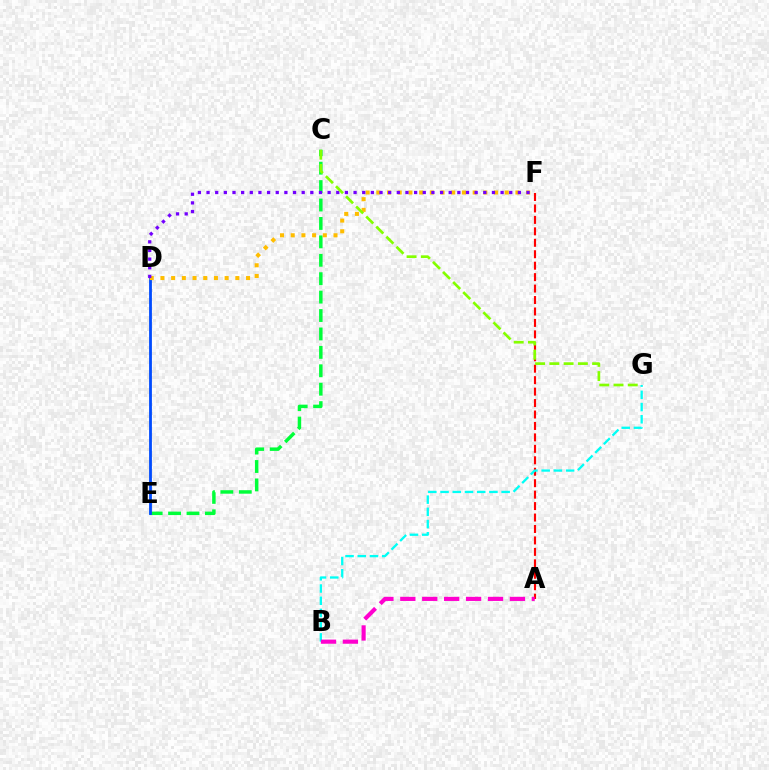{('C', 'E'): [{'color': '#00ff39', 'line_style': 'dashed', 'thickness': 2.5}], ('A', 'F'): [{'color': '#ff0000', 'line_style': 'dashed', 'thickness': 1.56}], ('B', 'G'): [{'color': '#00fff6', 'line_style': 'dashed', 'thickness': 1.66}], ('D', 'E'): [{'color': '#004bff', 'line_style': 'solid', 'thickness': 2.02}], ('D', 'F'): [{'color': '#ffbd00', 'line_style': 'dotted', 'thickness': 2.91}, {'color': '#7200ff', 'line_style': 'dotted', 'thickness': 2.35}], ('A', 'B'): [{'color': '#ff00cf', 'line_style': 'dashed', 'thickness': 2.98}], ('C', 'G'): [{'color': '#84ff00', 'line_style': 'dashed', 'thickness': 1.94}]}